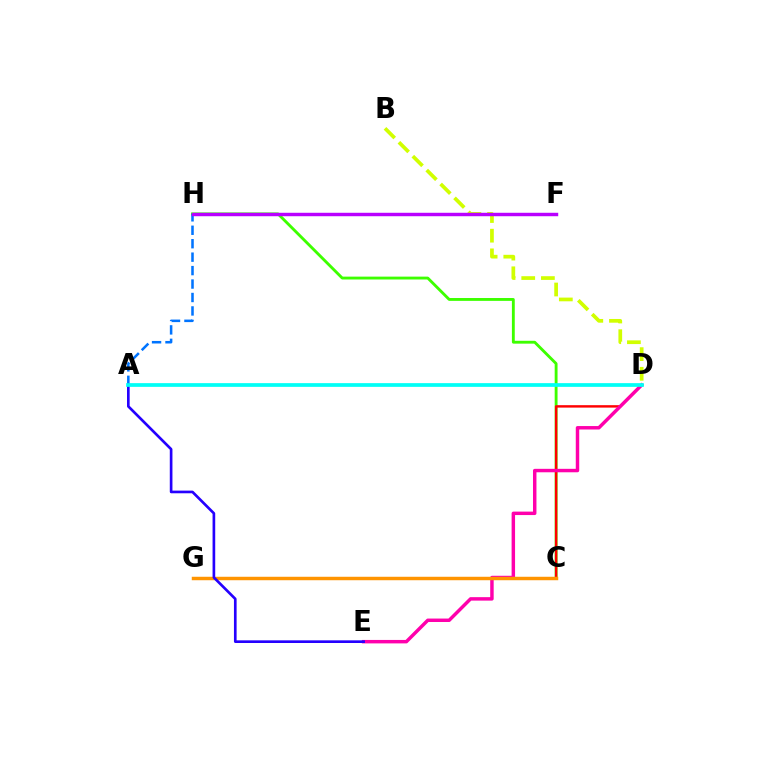{('C', 'H'): [{'color': '#3dff00', 'line_style': 'solid', 'thickness': 2.06}], ('C', 'D'): [{'color': '#ff0000', 'line_style': 'solid', 'thickness': 1.75}], ('D', 'E'): [{'color': '#ff00ac', 'line_style': 'solid', 'thickness': 2.49}], ('B', 'D'): [{'color': '#d1ff00', 'line_style': 'dashed', 'thickness': 2.67}], ('A', 'H'): [{'color': '#0074ff', 'line_style': 'dashed', 'thickness': 1.83}], ('C', 'G'): [{'color': '#ff9400', 'line_style': 'solid', 'thickness': 2.49}], ('A', 'E'): [{'color': '#2500ff', 'line_style': 'solid', 'thickness': 1.92}], ('F', 'H'): [{'color': '#00ff5c', 'line_style': 'dashed', 'thickness': 2.05}, {'color': '#b900ff', 'line_style': 'solid', 'thickness': 2.48}], ('A', 'D'): [{'color': '#00fff6', 'line_style': 'solid', 'thickness': 2.68}]}